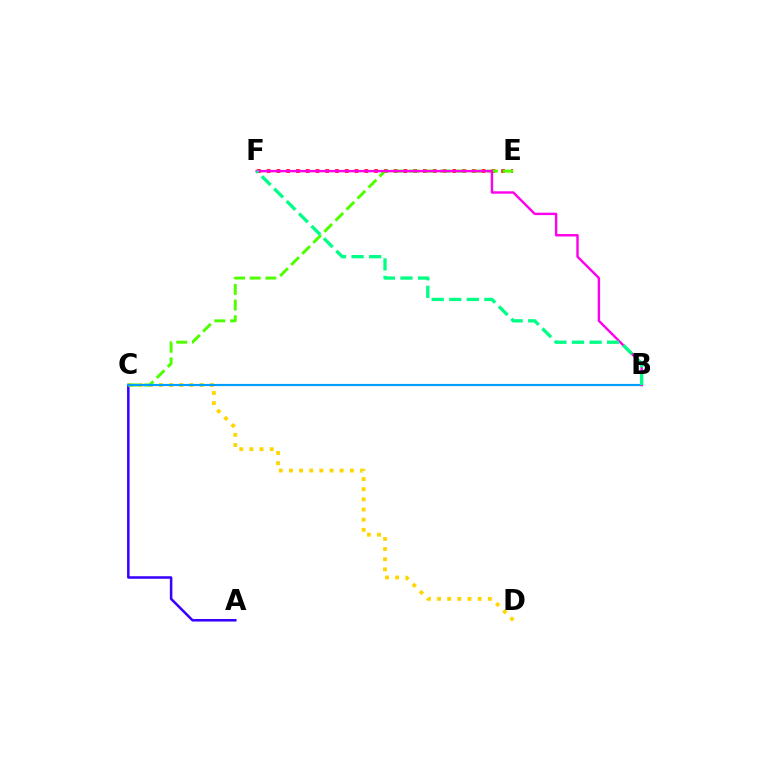{('A', 'C'): [{'color': '#3700ff', 'line_style': 'solid', 'thickness': 1.82}], ('E', 'F'): [{'color': '#ff0000', 'line_style': 'dotted', 'thickness': 2.65}], ('C', 'D'): [{'color': '#ffd500', 'line_style': 'dotted', 'thickness': 2.76}], ('C', 'E'): [{'color': '#4fff00', 'line_style': 'dashed', 'thickness': 2.12}], ('B', 'C'): [{'color': '#009eff', 'line_style': 'solid', 'thickness': 1.57}], ('B', 'F'): [{'color': '#ff00ed', 'line_style': 'solid', 'thickness': 1.74}, {'color': '#00ff86', 'line_style': 'dashed', 'thickness': 2.38}]}